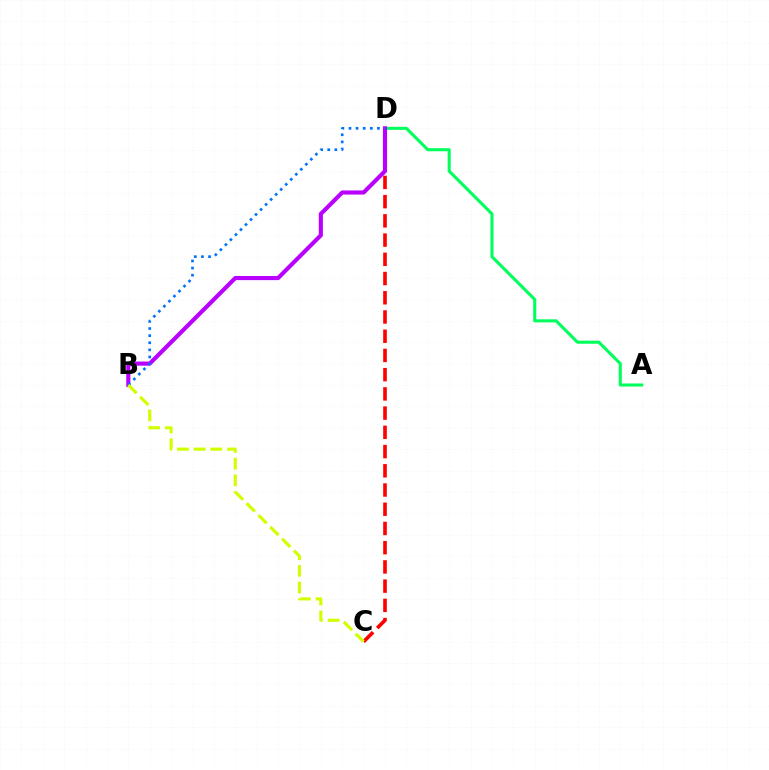{('A', 'D'): [{'color': '#00ff5c', 'line_style': 'solid', 'thickness': 2.21}], ('C', 'D'): [{'color': '#ff0000', 'line_style': 'dashed', 'thickness': 2.61}], ('B', 'D'): [{'color': '#b900ff', 'line_style': 'solid', 'thickness': 2.97}, {'color': '#0074ff', 'line_style': 'dotted', 'thickness': 1.93}], ('B', 'C'): [{'color': '#d1ff00', 'line_style': 'dashed', 'thickness': 2.27}]}